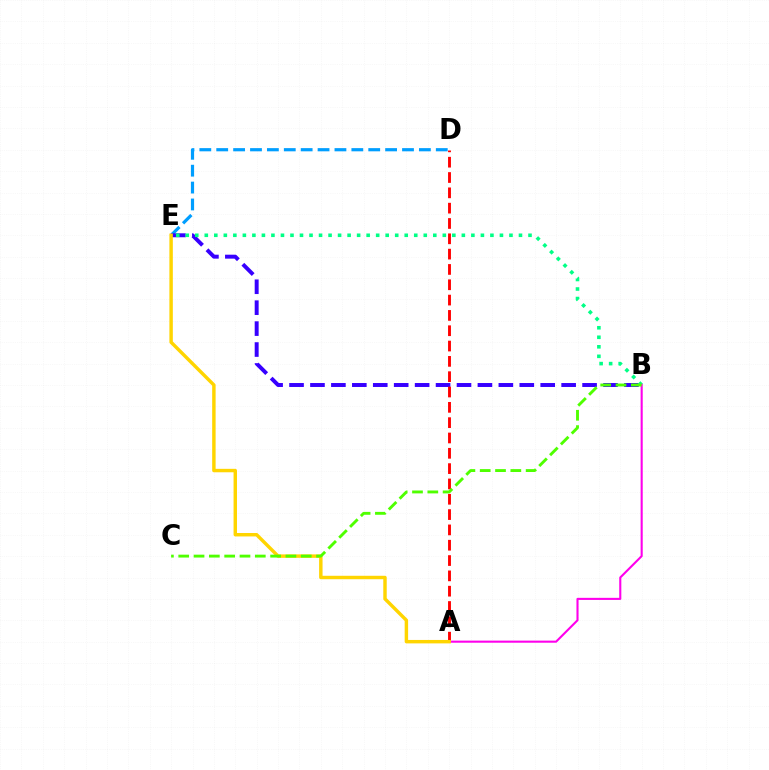{('D', 'E'): [{'color': '#009eff', 'line_style': 'dashed', 'thickness': 2.29}], ('B', 'E'): [{'color': '#3700ff', 'line_style': 'dashed', 'thickness': 2.84}, {'color': '#00ff86', 'line_style': 'dotted', 'thickness': 2.59}], ('A', 'D'): [{'color': '#ff0000', 'line_style': 'dashed', 'thickness': 2.08}], ('A', 'B'): [{'color': '#ff00ed', 'line_style': 'solid', 'thickness': 1.51}], ('A', 'E'): [{'color': '#ffd500', 'line_style': 'solid', 'thickness': 2.48}], ('B', 'C'): [{'color': '#4fff00', 'line_style': 'dashed', 'thickness': 2.08}]}